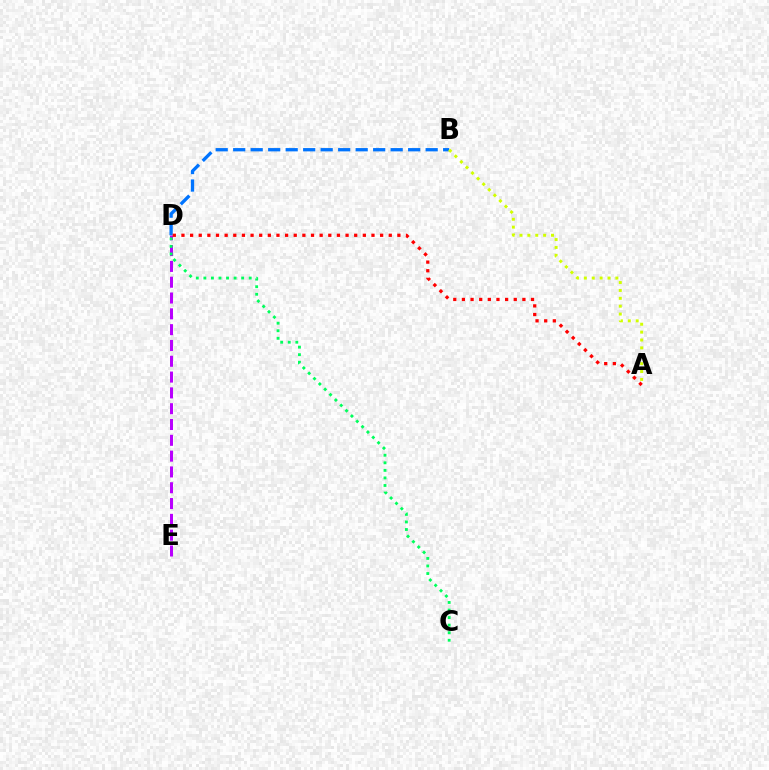{('D', 'E'): [{'color': '#b900ff', 'line_style': 'dashed', 'thickness': 2.15}], ('B', 'D'): [{'color': '#0074ff', 'line_style': 'dashed', 'thickness': 2.38}], ('A', 'B'): [{'color': '#d1ff00', 'line_style': 'dotted', 'thickness': 2.14}], ('A', 'D'): [{'color': '#ff0000', 'line_style': 'dotted', 'thickness': 2.35}], ('C', 'D'): [{'color': '#00ff5c', 'line_style': 'dotted', 'thickness': 2.05}]}